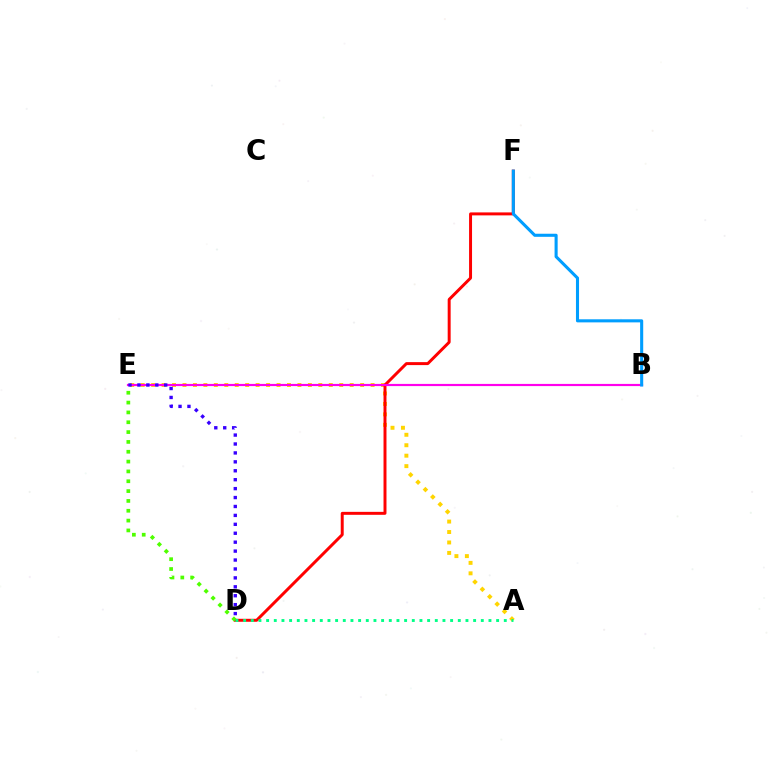{('A', 'E'): [{'color': '#ffd500', 'line_style': 'dotted', 'thickness': 2.84}], ('D', 'F'): [{'color': '#ff0000', 'line_style': 'solid', 'thickness': 2.13}], ('B', 'E'): [{'color': '#ff00ed', 'line_style': 'solid', 'thickness': 1.57}], ('D', 'E'): [{'color': '#4fff00', 'line_style': 'dotted', 'thickness': 2.67}, {'color': '#3700ff', 'line_style': 'dotted', 'thickness': 2.43}], ('A', 'D'): [{'color': '#00ff86', 'line_style': 'dotted', 'thickness': 2.08}], ('B', 'F'): [{'color': '#009eff', 'line_style': 'solid', 'thickness': 2.22}]}